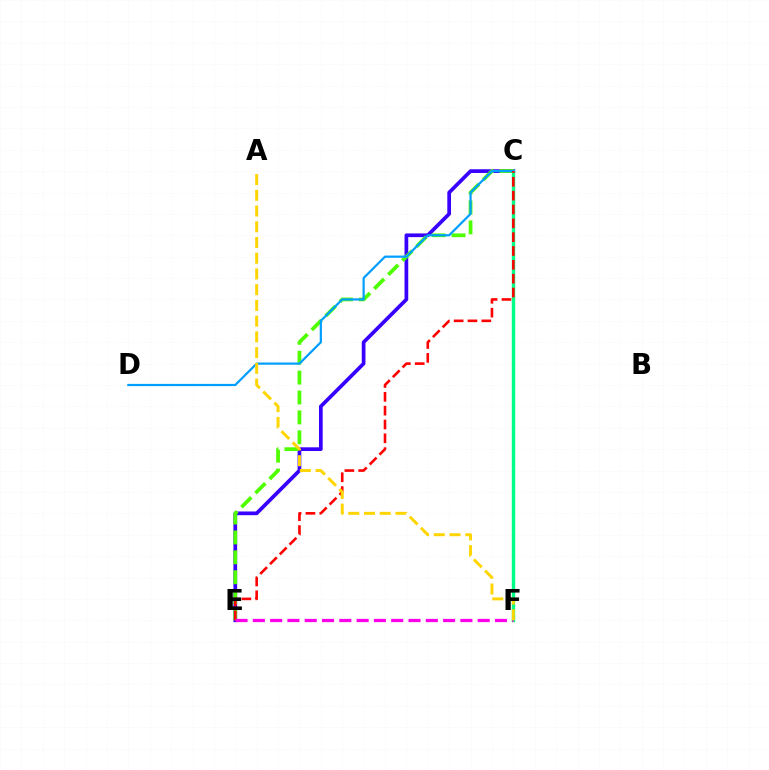{('C', 'E'): [{'color': '#3700ff', 'line_style': 'solid', 'thickness': 2.67}, {'color': '#4fff00', 'line_style': 'dashed', 'thickness': 2.7}, {'color': '#ff0000', 'line_style': 'dashed', 'thickness': 1.88}], ('C', 'F'): [{'color': '#00ff86', 'line_style': 'solid', 'thickness': 2.45}], ('C', 'D'): [{'color': '#009eff', 'line_style': 'solid', 'thickness': 1.6}], ('E', 'F'): [{'color': '#ff00ed', 'line_style': 'dashed', 'thickness': 2.35}], ('A', 'F'): [{'color': '#ffd500', 'line_style': 'dashed', 'thickness': 2.14}]}